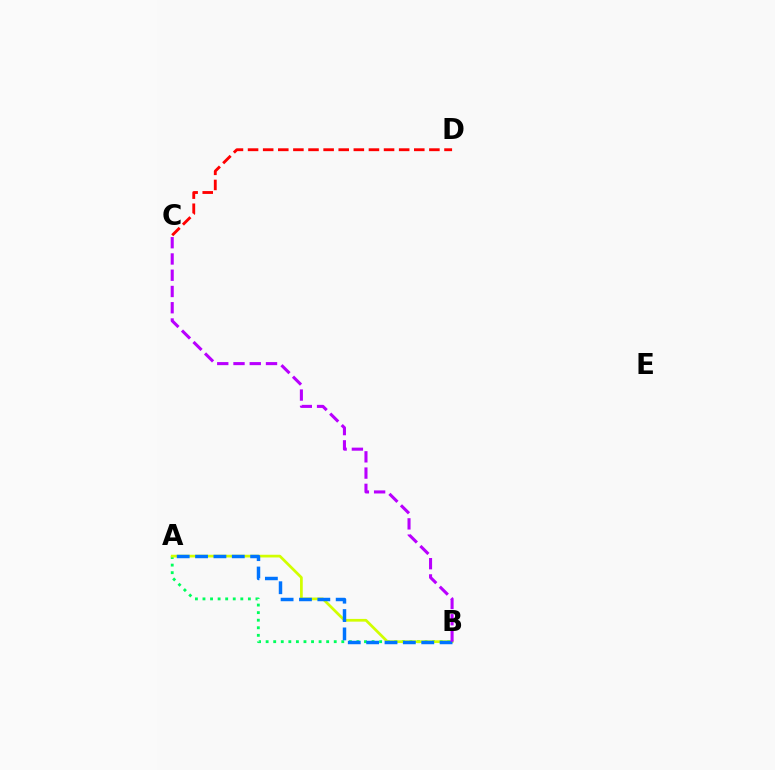{('A', 'B'): [{'color': '#00ff5c', 'line_style': 'dotted', 'thickness': 2.06}, {'color': '#d1ff00', 'line_style': 'solid', 'thickness': 1.96}, {'color': '#0074ff', 'line_style': 'dashed', 'thickness': 2.49}], ('C', 'D'): [{'color': '#ff0000', 'line_style': 'dashed', 'thickness': 2.05}], ('B', 'C'): [{'color': '#b900ff', 'line_style': 'dashed', 'thickness': 2.21}]}